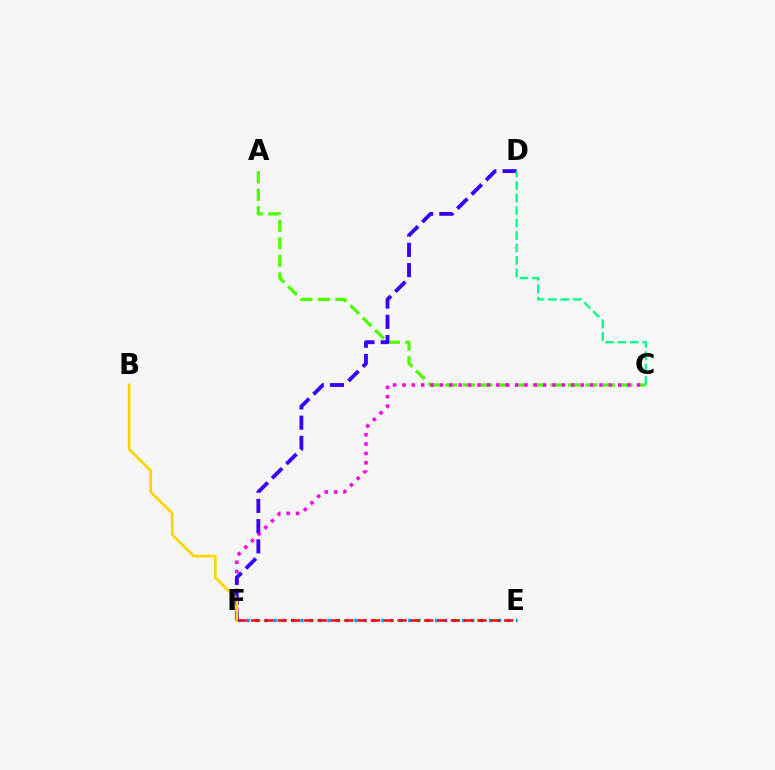{('E', 'F'): [{'color': '#009eff', 'line_style': 'dotted', 'thickness': 2.44}, {'color': '#ff0000', 'line_style': 'dashed', 'thickness': 1.81}], ('A', 'C'): [{'color': '#4fff00', 'line_style': 'dashed', 'thickness': 2.38}], ('C', 'F'): [{'color': '#ff00ed', 'line_style': 'dotted', 'thickness': 2.55}], ('D', 'F'): [{'color': '#3700ff', 'line_style': 'dashed', 'thickness': 2.75}], ('B', 'F'): [{'color': '#ffd500', 'line_style': 'solid', 'thickness': 1.99}], ('C', 'D'): [{'color': '#00ff86', 'line_style': 'dashed', 'thickness': 1.69}]}